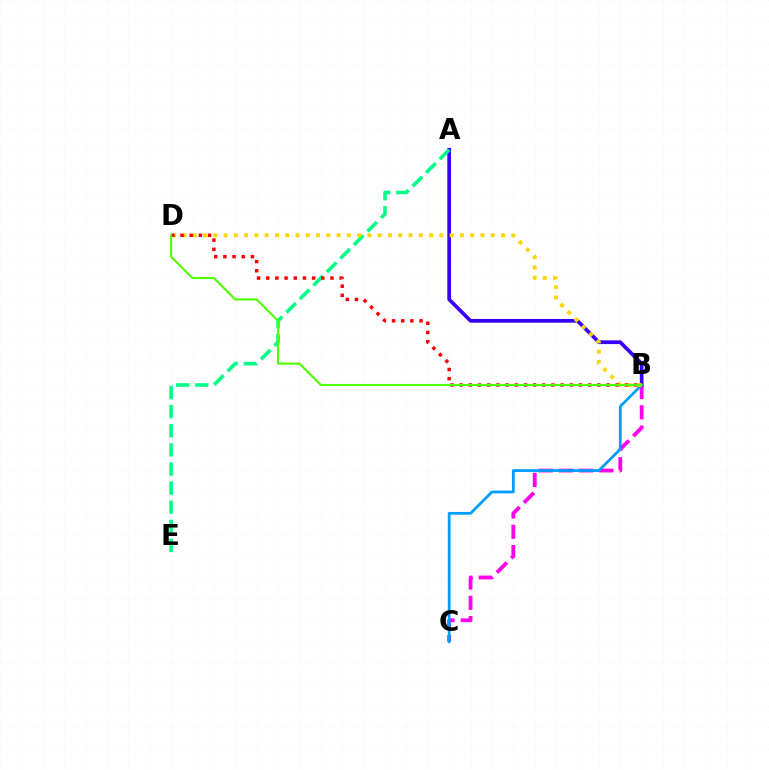{('B', 'C'): [{'color': '#ff00ed', 'line_style': 'dashed', 'thickness': 2.75}, {'color': '#009eff', 'line_style': 'solid', 'thickness': 1.98}], ('A', 'B'): [{'color': '#3700ff', 'line_style': 'solid', 'thickness': 2.67}], ('A', 'E'): [{'color': '#00ff86', 'line_style': 'dashed', 'thickness': 2.6}], ('B', 'D'): [{'color': '#ffd500', 'line_style': 'dotted', 'thickness': 2.79}, {'color': '#ff0000', 'line_style': 'dotted', 'thickness': 2.49}, {'color': '#4fff00', 'line_style': 'solid', 'thickness': 1.51}]}